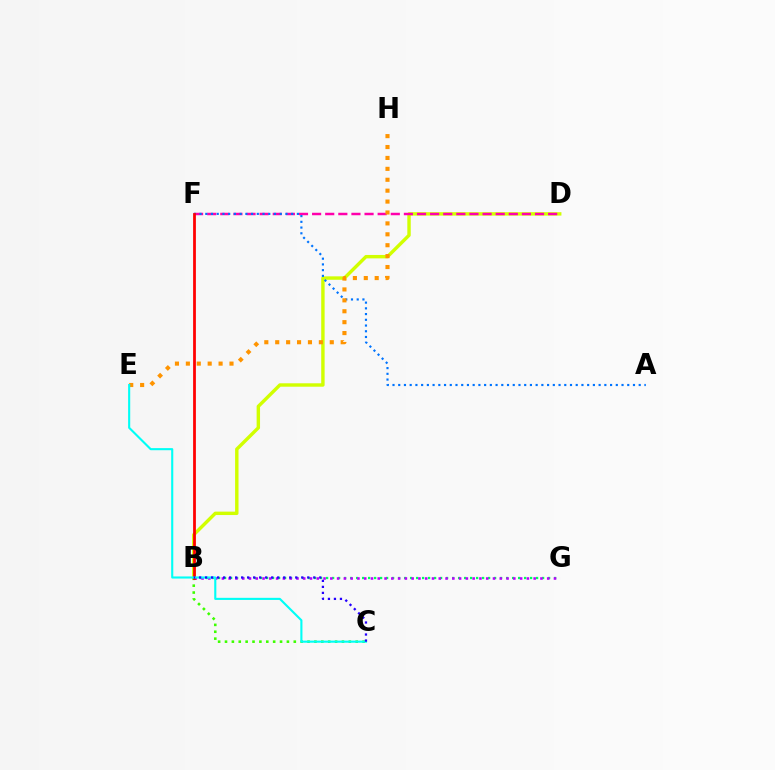{('B', 'G'): [{'color': '#00ff5c', 'line_style': 'dotted', 'thickness': 1.63}, {'color': '#b900ff', 'line_style': 'dotted', 'thickness': 1.84}], ('B', 'D'): [{'color': '#d1ff00', 'line_style': 'solid', 'thickness': 2.46}], ('D', 'F'): [{'color': '#ff00ac', 'line_style': 'dashed', 'thickness': 1.78}], ('A', 'F'): [{'color': '#0074ff', 'line_style': 'dotted', 'thickness': 1.56}], ('B', 'C'): [{'color': '#3dff00', 'line_style': 'dotted', 'thickness': 1.87}, {'color': '#2500ff', 'line_style': 'dotted', 'thickness': 1.63}], ('E', 'H'): [{'color': '#ff9400', 'line_style': 'dotted', 'thickness': 2.96}], ('B', 'F'): [{'color': '#ff0000', 'line_style': 'solid', 'thickness': 2.0}], ('C', 'E'): [{'color': '#00fff6', 'line_style': 'solid', 'thickness': 1.52}]}